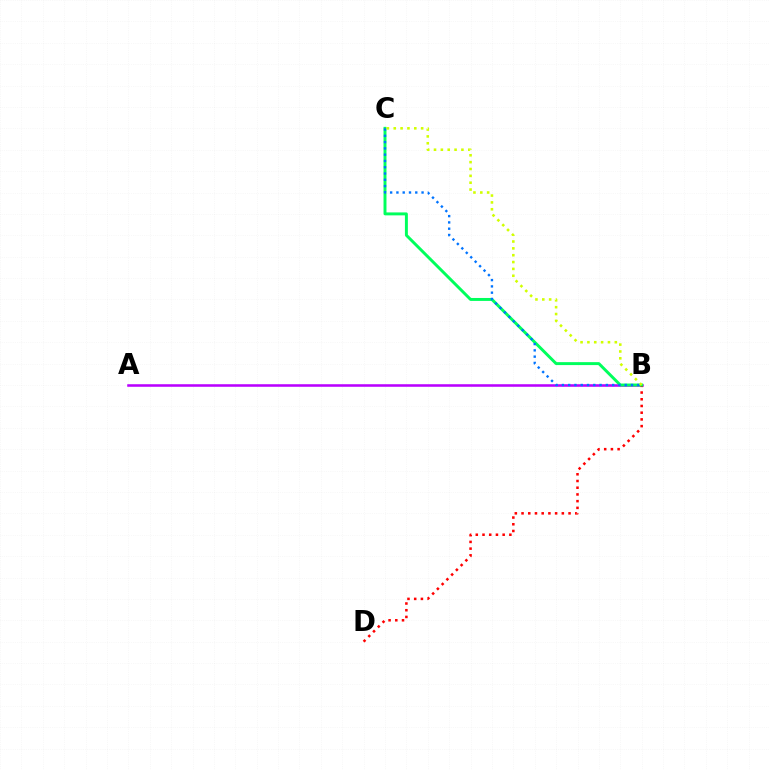{('A', 'B'): [{'color': '#b900ff', 'line_style': 'solid', 'thickness': 1.84}], ('B', 'D'): [{'color': '#ff0000', 'line_style': 'dotted', 'thickness': 1.82}], ('B', 'C'): [{'color': '#00ff5c', 'line_style': 'solid', 'thickness': 2.12}, {'color': '#0074ff', 'line_style': 'dotted', 'thickness': 1.71}, {'color': '#d1ff00', 'line_style': 'dotted', 'thickness': 1.86}]}